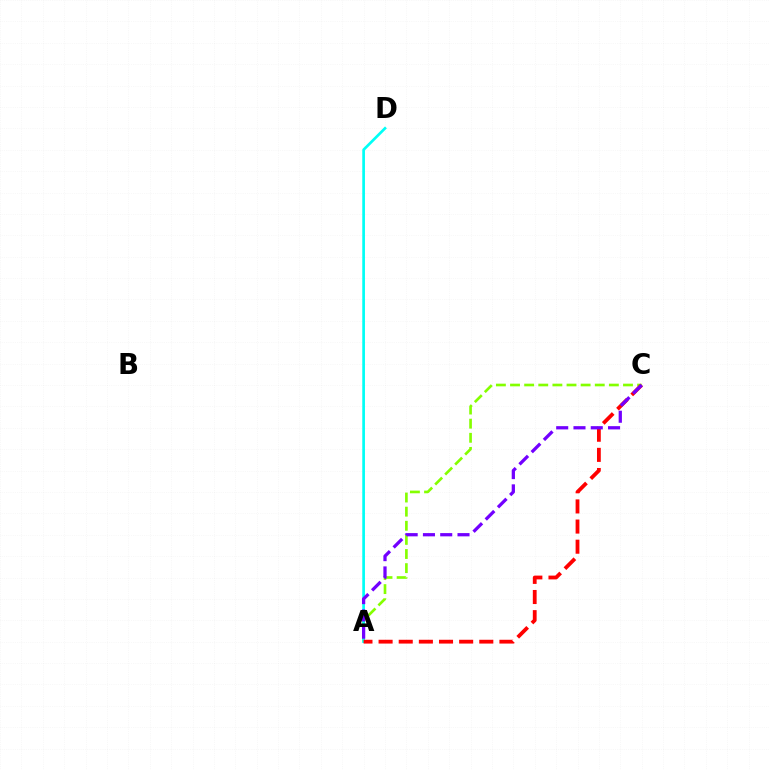{('A', 'C'): [{'color': '#84ff00', 'line_style': 'dashed', 'thickness': 1.92}, {'color': '#ff0000', 'line_style': 'dashed', 'thickness': 2.74}, {'color': '#7200ff', 'line_style': 'dashed', 'thickness': 2.35}], ('A', 'D'): [{'color': '#00fff6', 'line_style': 'solid', 'thickness': 1.94}]}